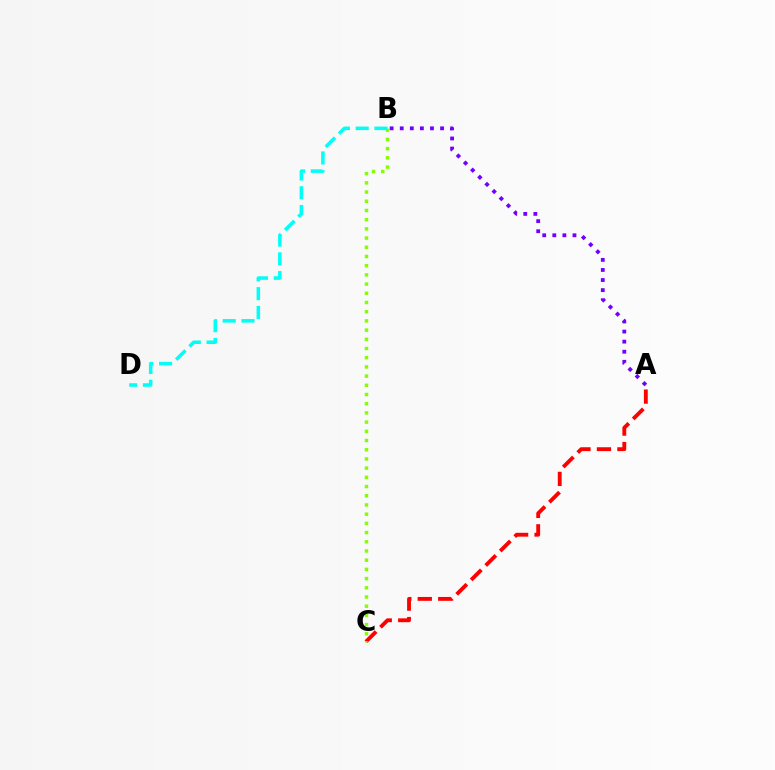{('A', 'C'): [{'color': '#ff0000', 'line_style': 'dashed', 'thickness': 2.78}], ('B', 'C'): [{'color': '#84ff00', 'line_style': 'dotted', 'thickness': 2.5}], ('A', 'B'): [{'color': '#7200ff', 'line_style': 'dotted', 'thickness': 2.74}], ('B', 'D'): [{'color': '#00fff6', 'line_style': 'dashed', 'thickness': 2.55}]}